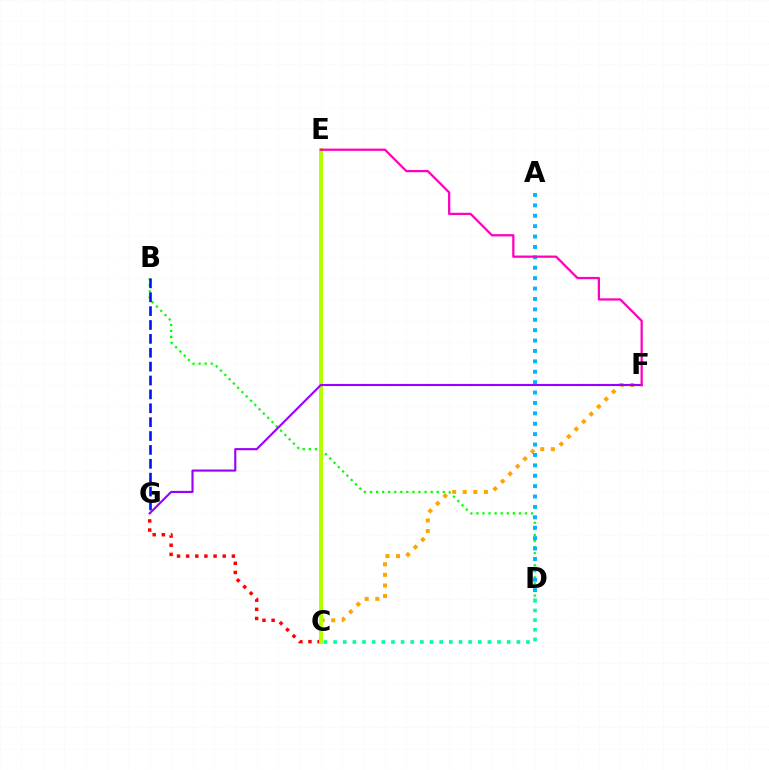{('B', 'D'): [{'color': '#08ff00', 'line_style': 'dotted', 'thickness': 1.65}], ('C', 'F'): [{'color': '#ffa500', 'line_style': 'dotted', 'thickness': 2.88}], ('B', 'G'): [{'color': '#0010ff', 'line_style': 'dashed', 'thickness': 1.89}], ('C', 'G'): [{'color': '#ff0000', 'line_style': 'dotted', 'thickness': 2.48}], ('C', 'E'): [{'color': '#b3ff00', 'line_style': 'solid', 'thickness': 2.88}], ('A', 'D'): [{'color': '#00b5ff', 'line_style': 'dotted', 'thickness': 2.83}], ('C', 'D'): [{'color': '#00ff9d', 'line_style': 'dotted', 'thickness': 2.62}], ('F', 'G'): [{'color': '#9b00ff', 'line_style': 'solid', 'thickness': 1.53}], ('E', 'F'): [{'color': '#ff00bd', 'line_style': 'solid', 'thickness': 1.62}]}